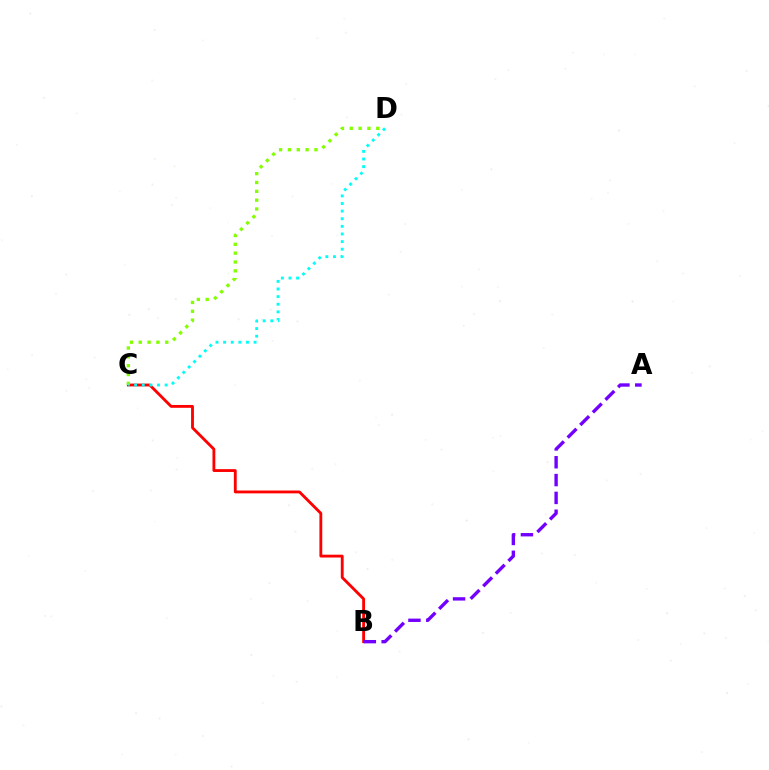{('B', 'C'): [{'color': '#ff0000', 'line_style': 'solid', 'thickness': 2.04}], ('A', 'B'): [{'color': '#7200ff', 'line_style': 'dashed', 'thickness': 2.42}], ('C', 'D'): [{'color': '#84ff00', 'line_style': 'dotted', 'thickness': 2.4}, {'color': '#00fff6', 'line_style': 'dotted', 'thickness': 2.07}]}